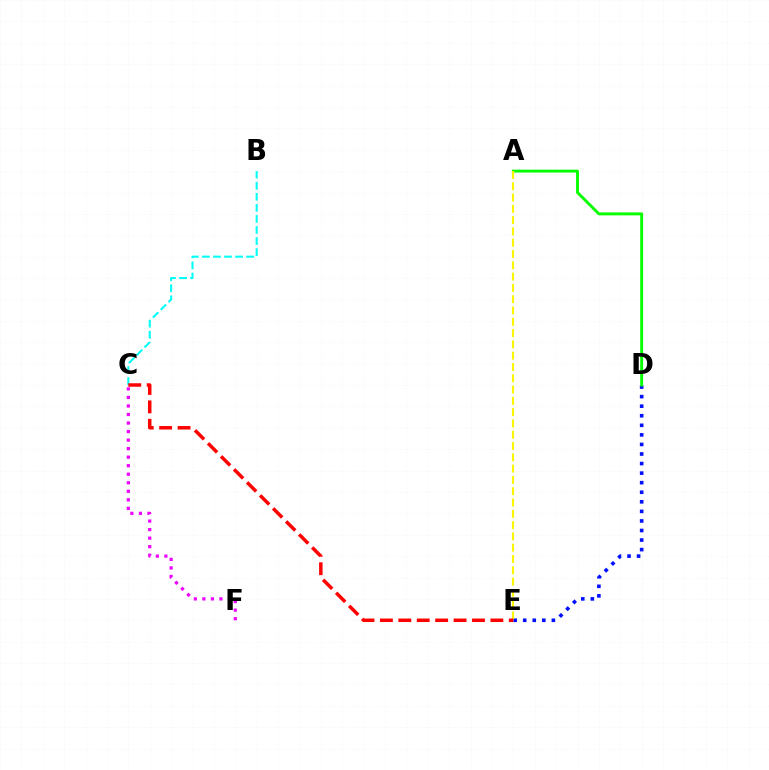{('B', 'C'): [{'color': '#00fff6', 'line_style': 'dashed', 'thickness': 1.5}], ('D', 'E'): [{'color': '#0010ff', 'line_style': 'dotted', 'thickness': 2.6}], ('A', 'D'): [{'color': '#08ff00', 'line_style': 'solid', 'thickness': 2.1}], ('C', 'F'): [{'color': '#ee00ff', 'line_style': 'dotted', 'thickness': 2.32}], ('A', 'E'): [{'color': '#fcf500', 'line_style': 'dashed', 'thickness': 1.53}], ('C', 'E'): [{'color': '#ff0000', 'line_style': 'dashed', 'thickness': 2.5}]}